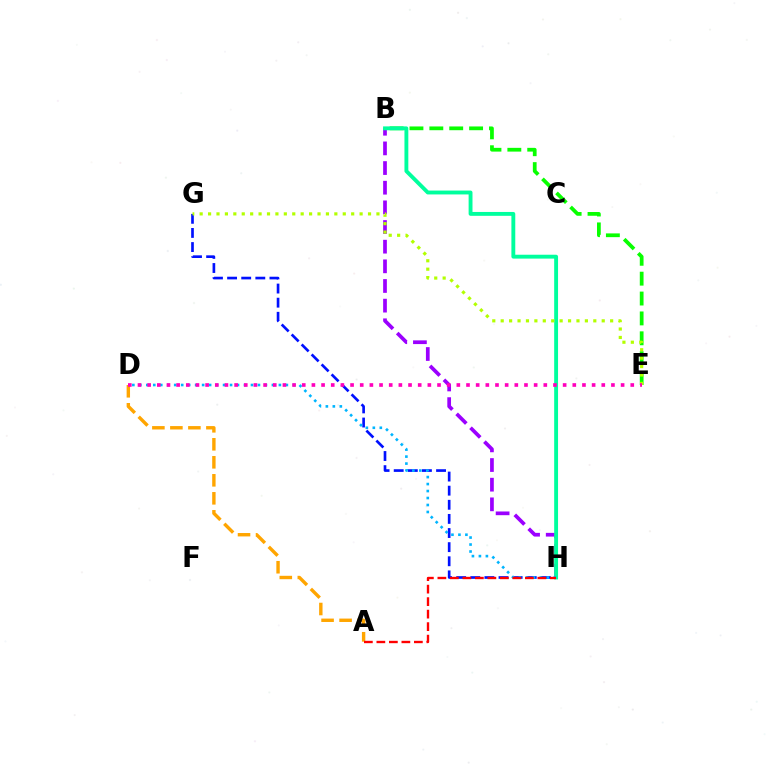{('B', 'H'): [{'color': '#9b00ff', 'line_style': 'dashed', 'thickness': 2.67}, {'color': '#00ff9d', 'line_style': 'solid', 'thickness': 2.79}], ('B', 'E'): [{'color': '#08ff00', 'line_style': 'dashed', 'thickness': 2.7}], ('G', 'H'): [{'color': '#0010ff', 'line_style': 'dashed', 'thickness': 1.92}], ('E', 'G'): [{'color': '#b3ff00', 'line_style': 'dotted', 'thickness': 2.29}], ('A', 'D'): [{'color': '#ffa500', 'line_style': 'dashed', 'thickness': 2.45}], ('D', 'H'): [{'color': '#00b5ff', 'line_style': 'dotted', 'thickness': 1.9}], ('A', 'H'): [{'color': '#ff0000', 'line_style': 'dashed', 'thickness': 1.7}], ('D', 'E'): [{'color': '#ff00bd', 'line_style': 'dotted', 'thickness': 2.63}]}